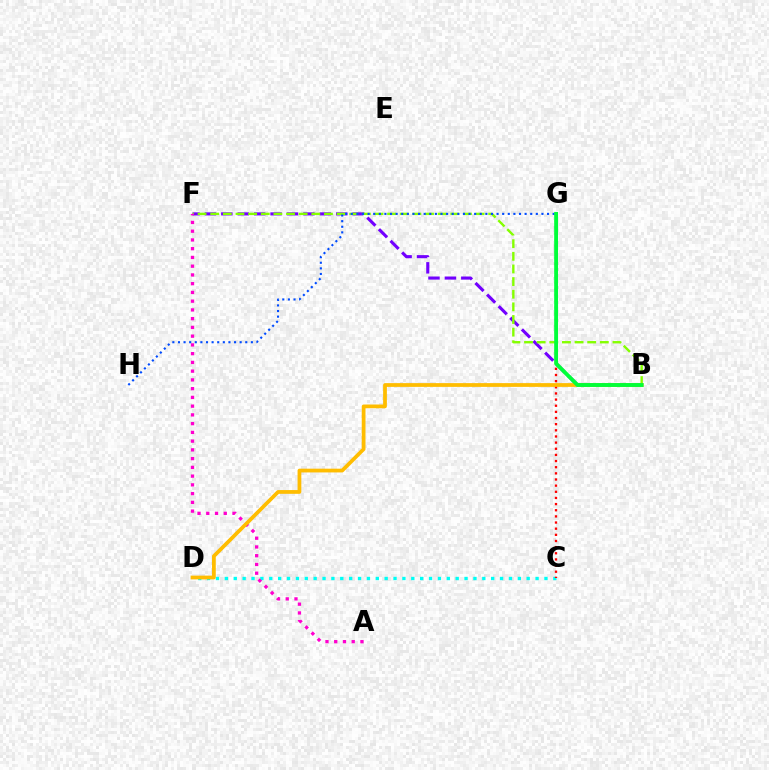{('B', 'F'): [{'color': '#7200ff', 'line_style': 'dashed', 'thickness': 2.23}, {'color': '#84ff00', 'line_style': 'dashed', 'thickness': 1.72}], ('C', 'D'): [{'color': '#00fff6', 'line_style': 'dotted', 'thickness': 2.41}], ('C', 'G'): [{'color': '#ff0000', 'line_style': 'dotted', 'thickness': 1.67}], ('A', 'F'): [{'color': '#ff00cf', 'line_style': 'dotted', 'thickness': 2.38}], ('G', 'H'): [{'color': '#004bff', 'line_style': 'dotted', 'thickness': 1.52}], ('B', 'D'): [{'color': '#ffbd00', 'line_style': 'solid', 'thickness': 2.7}], ('B', 'G'): [{'color': '#00ff39', 'line_style': 'solid', 'thickness': 2.78}]}